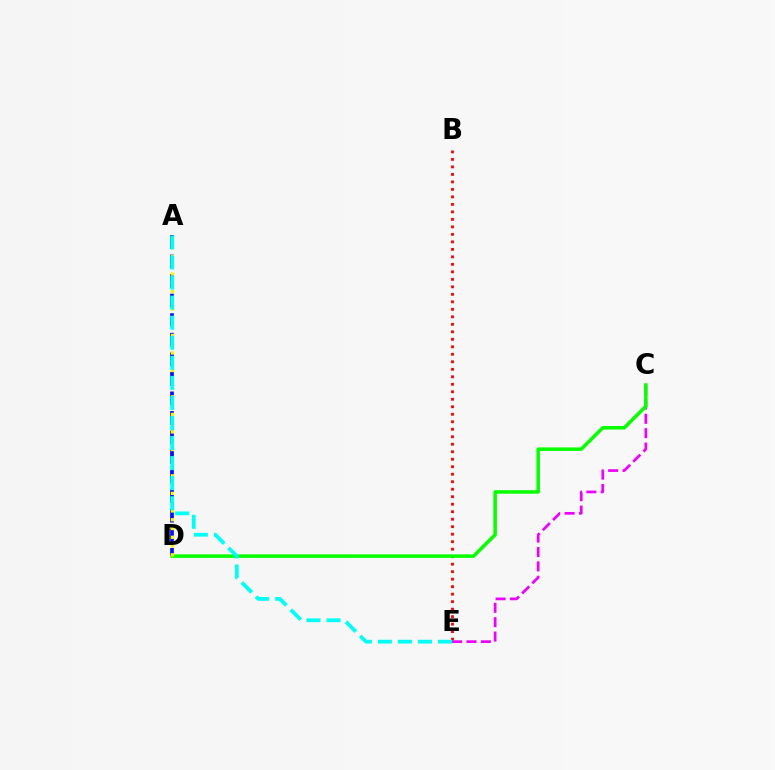{('B', 'E'): [{'color': '#ff0000', 'line_style': 'dotted', 'thickness': 2.04}], ('C', 'E'): [{'color': '#ee00ff', 'line_style': 'dashed', 'thickness': 1.95}], ('A', 'D'): [{'color': '#0010ff', 'line_style': 'dashed', 'thickness': 2.66}, {'color': '#fcf500', 'line_style': 'dotted', 'thickness': 2.38}], ('C', 'D'): [{'color': '#08ff00', 'line_style': 'solid', 'thickness': 2.54}], ('A', 'E'): [{'color': '#00fff6', 'line_style': 'dashed', 'thickness': 2.72}]}